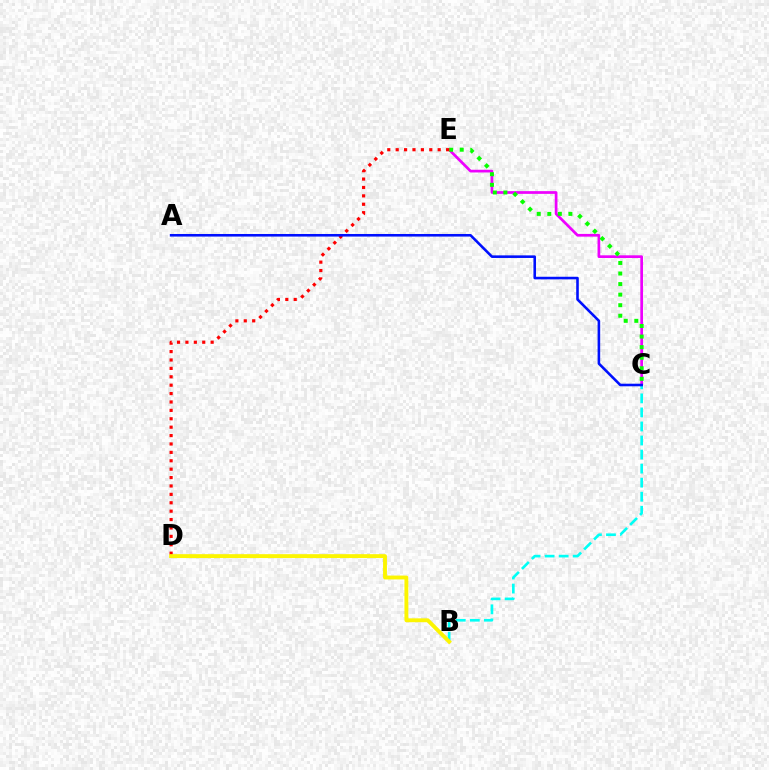{('C', 'E'): [{'color': '#ee00ff', 'line_style': 'solid', 'thickness': 1.96}, {'color': '#08ff00', 'line_style': 'dotted', 'thickness': 2.87}], ('D', 'E'): [{'color': '#ff0000', 'line_style': 'dotted', 'thickness': 2.28}], ('B', 'C'): [{'color': '#00fff6', 'line_style': 'dashed', 'thickness': 1.91}], ('B', 'D'): [{'color': '#fcf500', 'line_style': 'solid', 'thickness': 2.79}], ('A', 'C'): [{'color': '#0010ff', 'line_style': 'solid', 'thickness': 1.86}]}